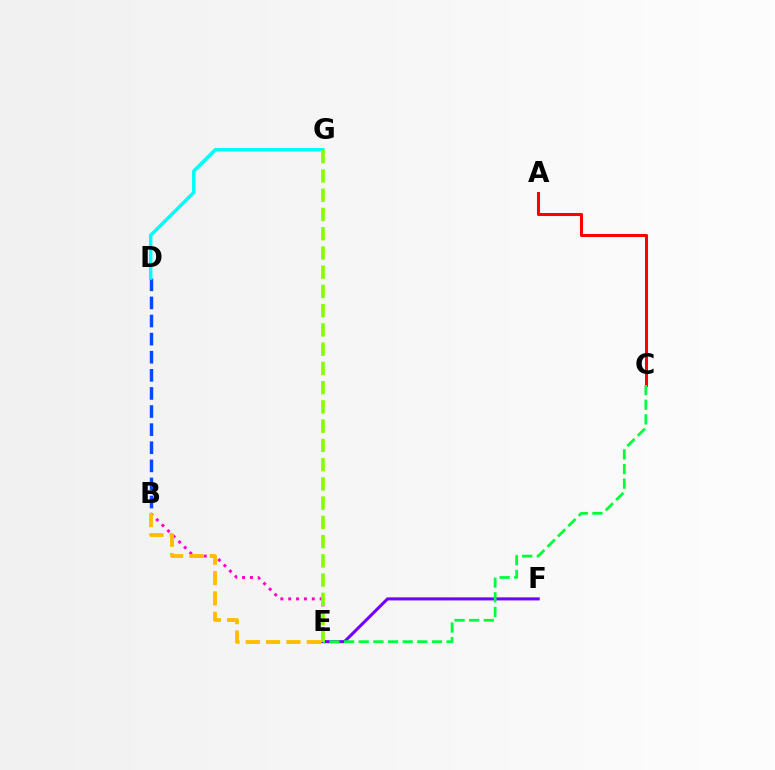{('B', 'D'): [{'color': '#004bff', 'line_style': 'dashed', 'thickness': 2.46}], ('B', 'E'): [{'color': '#ff00cf', 'line_style': 'dotted', 'thickness': 2.13}, {'color': '#ffbd00', 'line_style': 'dashed', 'thickness': 2.76}], ('D', 'G'): [{'color': '#00fff6', 'line_style': 'solid', 'thickness': 2.48}], ('E', 'F'): [{'color': '#7200ff', 'line_style': 'solid', 'thickness': 2.2}], ('A', 'C'): [{'color': '#ff0000', 'line_style': 'solid', 'thickness': 2.19}], ('C', 'E'): [{'color': '#00ff39', 'line_style': 'dashed', 'thickness': 1.99}], ('E', 'G'): [{'color': '#84ff00', 'line_style': 'dashed', 'thickness': 2.61}]}